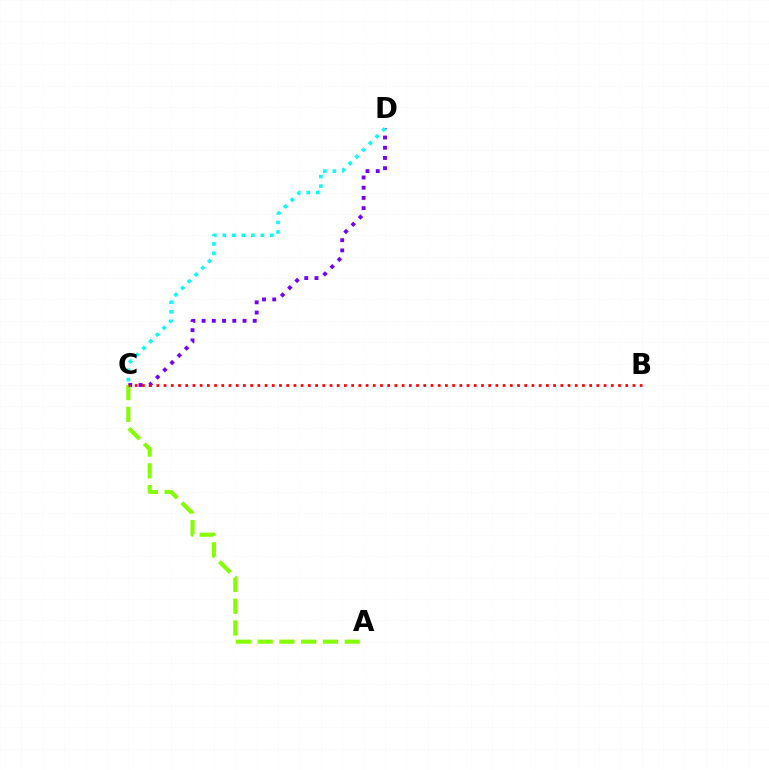{('C', 'D'): [{'color': '#7200ff', 'line_style': 'dotted', 'thickness': 2.78}, {'color': '#00fff6', 'line_style': 'dotted', 'thickness': 2.58}], ('A', 'C'): [{'color': '#84ff00', 'line_style': 'dashed', 'thickness': 2.96}], ('B', 'C'): [{'color': '#ff0000', 'line_style': 'dotted', 'thickness': 1.96}]}